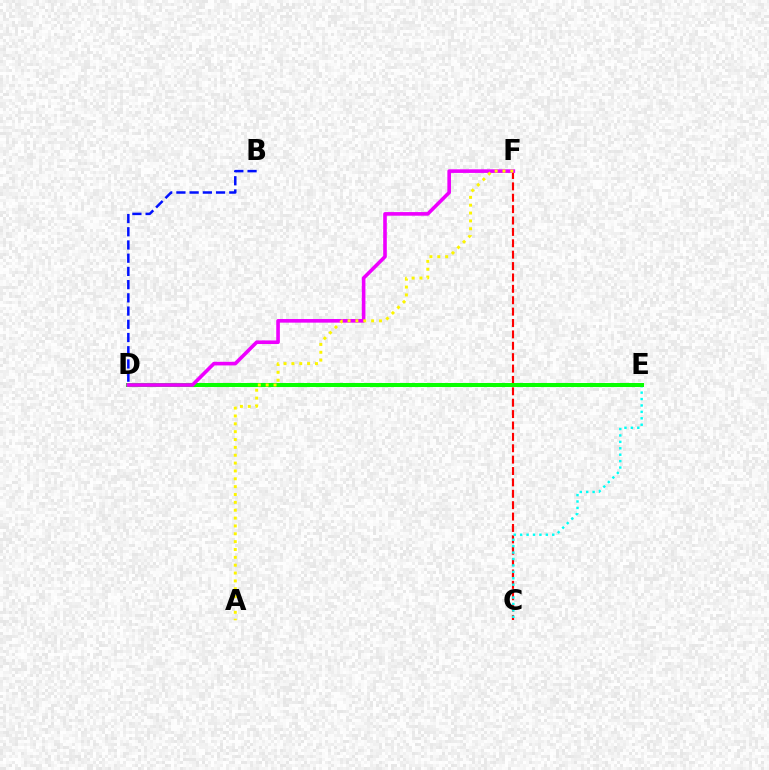{('C', 'F'): [{'color': '#ff0000', 'line_style': 'dashed', 'thickness': 1.55}], ('C', 'E'): [{'color': '#00fff6', 'line_style': 'dotted', 'thickness': 1.74}], ('D', 'E'): [{'color': '#08ff00', 'line_style': 'solid', 'thickness': 2.9}], ('D', 'F'): [{'color': '#ee00ff', 'line_style': 'solid', 'thickness': 2.6}], ('A', 'F'): [{'color': '#fcf500', 'line_style': 'dotted', 'thickness': 2.13}], ('B', 'D'): [{'color': '#0010ff', 'line_style': 'dashed', 'thickness': 1.8}]}